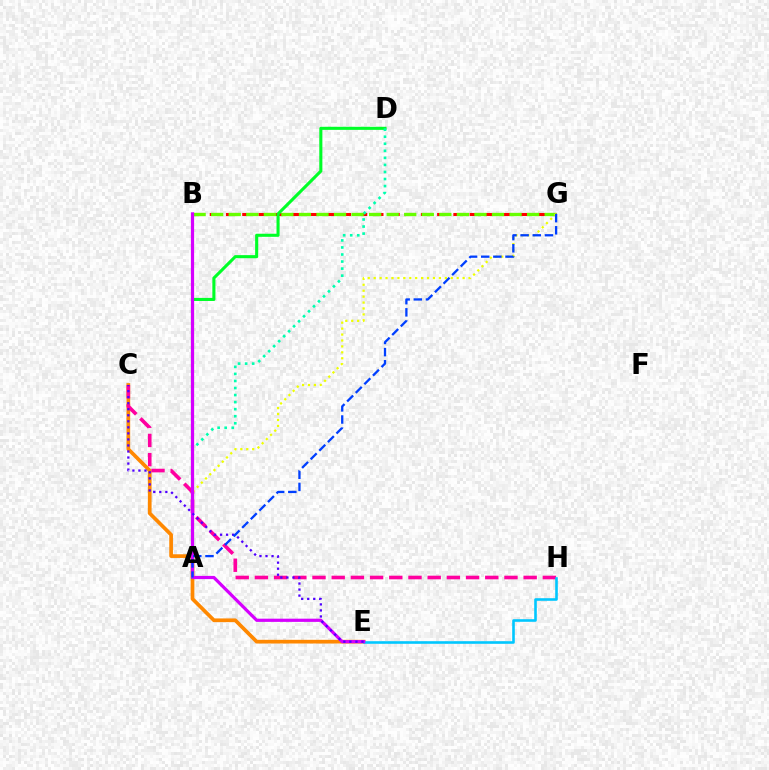{('B', 'G'): [{'color': '#ff0000', 'line_style': 'dashed', 'thickness': 2.21}, {'color': '#66ff00', 'line_style': 'dashed', 'thickness': 2.38}], ('C', 'E'): [{'color': '#ff8800', 'line_style': 'solid', 'thickness': 2.66}, {'color': '#4f00ff', 'line_style': 'dotted', 'thickness': 1.64}], ('A', 'D'): [{'color': '#00ff27', 'line_style': 'solid', 'thickness': 2.22}, {'color': '#00ffaf', 'line_style': 'dotted', 'thickness': 1.92}], ('C', 'H'): [{'color': '#ff00a0', 'line_style': 'dashed', 'thickness': 2.61}], ('E', 'H'): [{'color': '#00c7ff', 'line_style': 'solid', 'thickness': 1.87}], ('A', 'G'): [{'color': '#eeff00', 'line_style': 'dotted', 'thickness': 1.61}, {'color': '#003fff', 'line_style': 'dashed', 'thickness': 1.65}], ('B', 'E'): [{'color': '#d600ff', 'line_style': 'solid', 'thickness': 2.31}]}